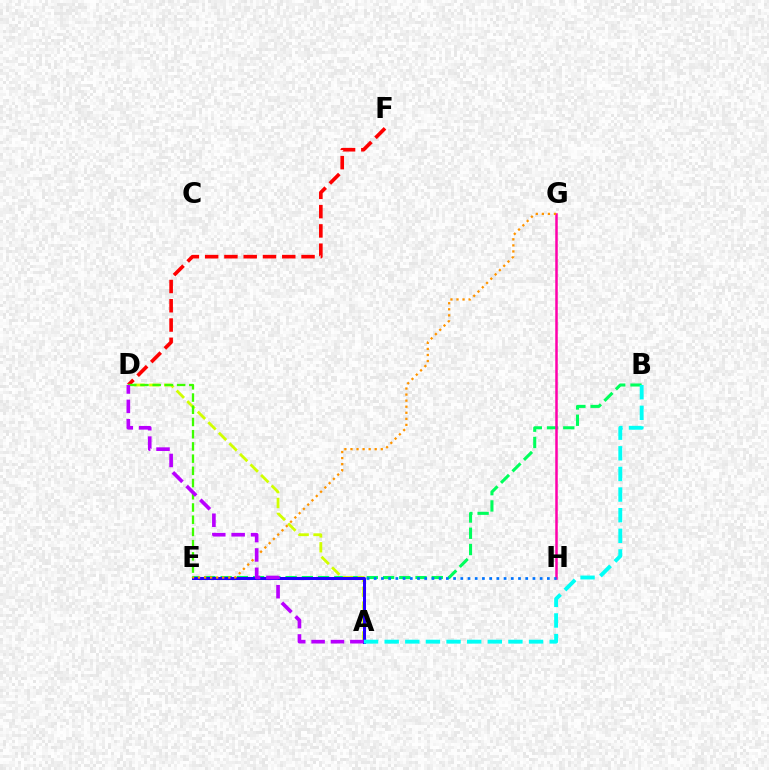{('B', 'E'): [{'color': '#00ff5c', 'line_style': 'dashed', 'thickness': 2.21}], ('G', 'H'): [{'color': '#ff00ac', 'line_style': 'solid', 'thickness': 1.81}], ('E', 'H'): [{'color': '#0074ff', 'line_style': 'dotted', 'thickness': 1.96}], ('A', 'D'): [{'color': '#d1ff00', 'line_style': 'dashed', 'thickness': 2.03}, {'color': '#b900ff', 'line_style': 'dashed', 'thickness': 2.63}], ('A', 'E'): [{'color': '#2500ff', 'line_style': 'solid', 'thickness': 2.18}], ('D', 'F'): [{'color': '#ff0000', 'line_style': 'dashed', 'thickness': 2.62}], ('D', 'E'): [{'color': '#3dff00', 'line_style': 'dashed', 'thickness': 1.66}], ('A', 'B'): [{'color': '#00fff6', 'line_style': 'dashed', 'thickness': 2.8}], ('E', 'G'): [{'color': '#ff9400', 'line_style': 'dotted', 'thickness': 1.65}]}